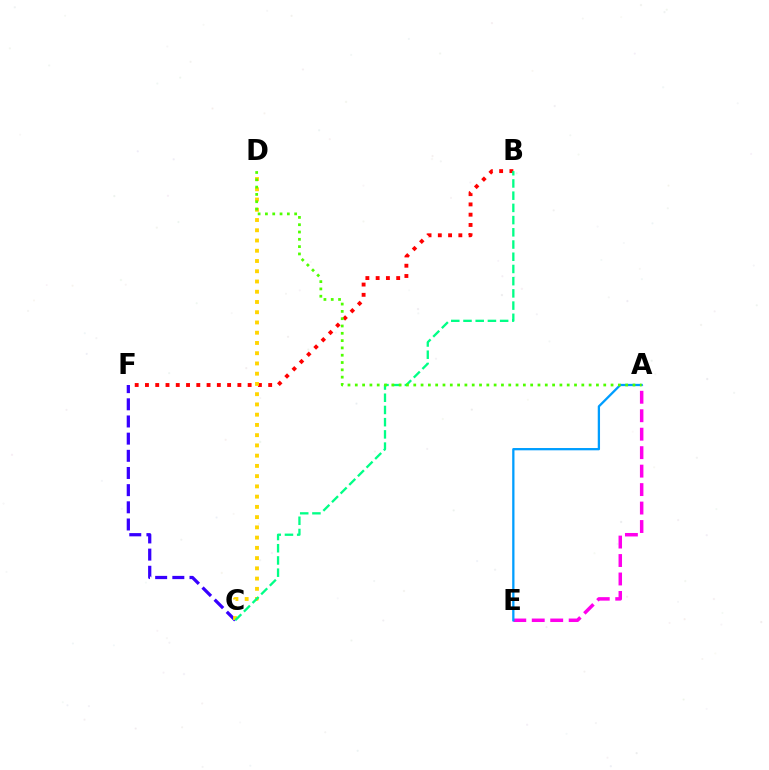{('A', 'E'): [{'color': '#ff00ed', 'line_style': 'dashed', 'thickness': 2.51}, {'color': '#009eff', 'line_style': 'solid', 'thickness': 1.65}], ('C', 'F'): [{'color': '#3700ff', 'line_style': 'dashed', 'thickness': 2.33}], ('B', 'F'): [{'color': '#ff0000', 'line_style': 'dotted', 'thickness': 2.79}], ('C', 'D'): [{'color': '#ffd500', 'line_style': 'dotted', 'thickness': 2.78}], ('B', 'C'): [{'color': '#00ff86', 'line_style': 'dashed', 'thickness': 1.66}], ('A', 'D'): [{'color': '#4fff00', 'line_style': 'dotted', 'thickness': 1.99}]}